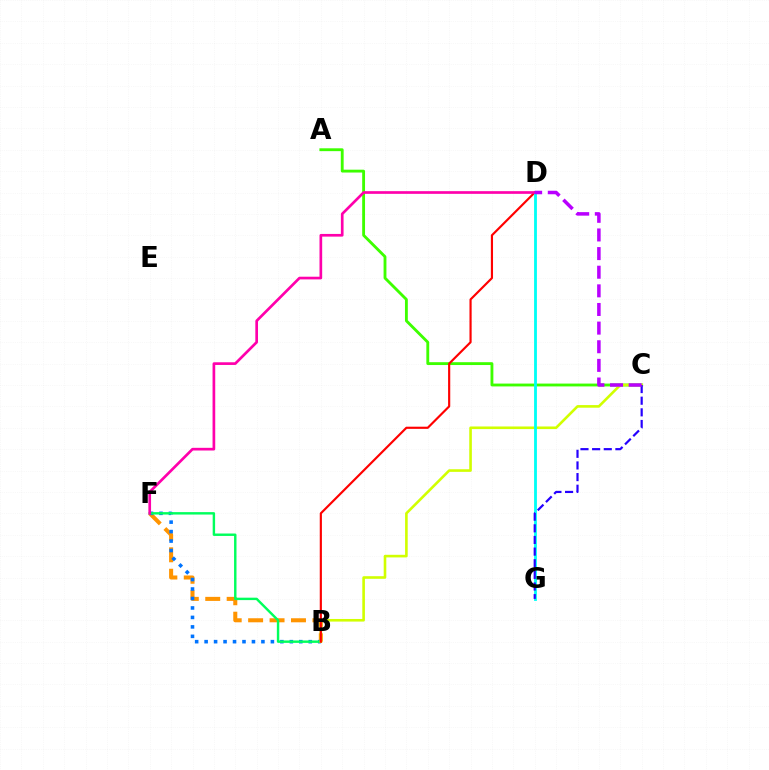{('B', 'F'): [{'color': '#ff9400', 'line_style': 'dashed', 'thickness': 2.91}, {'color': '#0074ff', 'line_style': 'dotted', 'thickness': 2.57}, {'color': '#00ff5c', 'line_style': 'solid', 'thickness': 1.75}], ('A', 'C'): [{'color': '#3dff00', 'line_style': 'solid', 'thickness': 2.05}], ('B', 'C'): [{'color': '#d1ff00', 'line_style': 'solid', 'thickness': 1.88}], ('B', 'D'): [{'color': '#ff0000', 'line_style': 'solid', 'thickness': 1.56}], ('D', 'G'): [{'color': '#00fff6', 'line_style': 'solid', 'thickness': 2.03}], ('D', 'F'): [{'color': '#ff00ac', 'line_style': 'solid', 'thickness': 1.93}], ('C', 'G'): [{'color': '#2500ff', 'line_style': 'dashed', 'thickness': 1.58}], ('C', 'D'): [{'color': '#b900ff', 'line_style': 'dashed', 'thickness': 2.53}]}